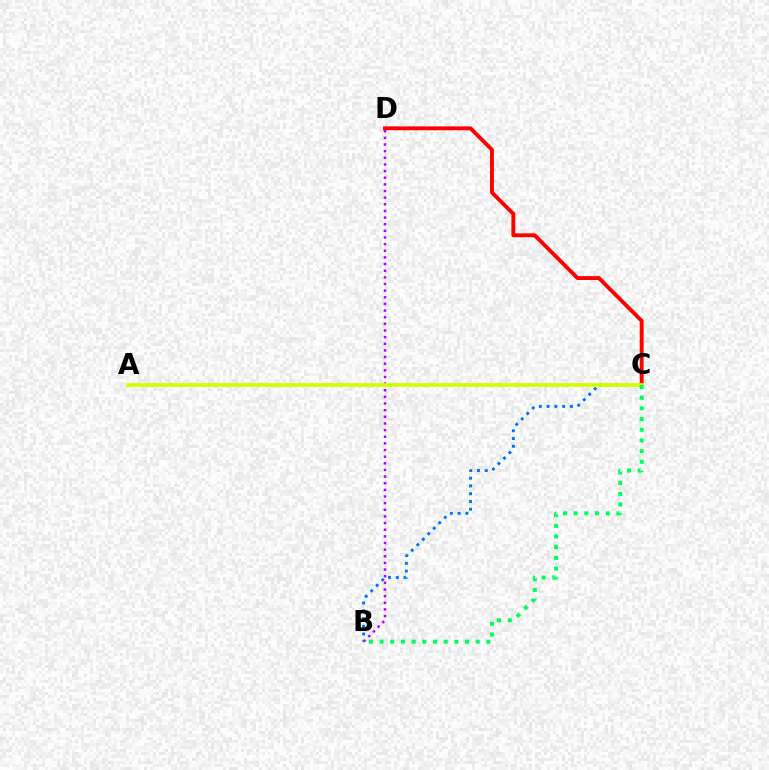{('B', 'D'): [{'color': '#b900ff', 'line_style': 'dotted', 'thickness': 1.8}], ('B', 'C'): [{'color': '#0074ff', 'line_style': 'dotted', 'thickness': 2.11}, {'color': '#00ff5c', 'line_style': 'dotted', 'thickness': 2.9}], ('C', 'D'): [{'color': '#ff0000', 'line_style': 'solid', 'thickness': 2.79}], ('A', 'C'): [{'color': '#d1ff00', 'line_style': 'solid', 'thickness': 2.71}]}